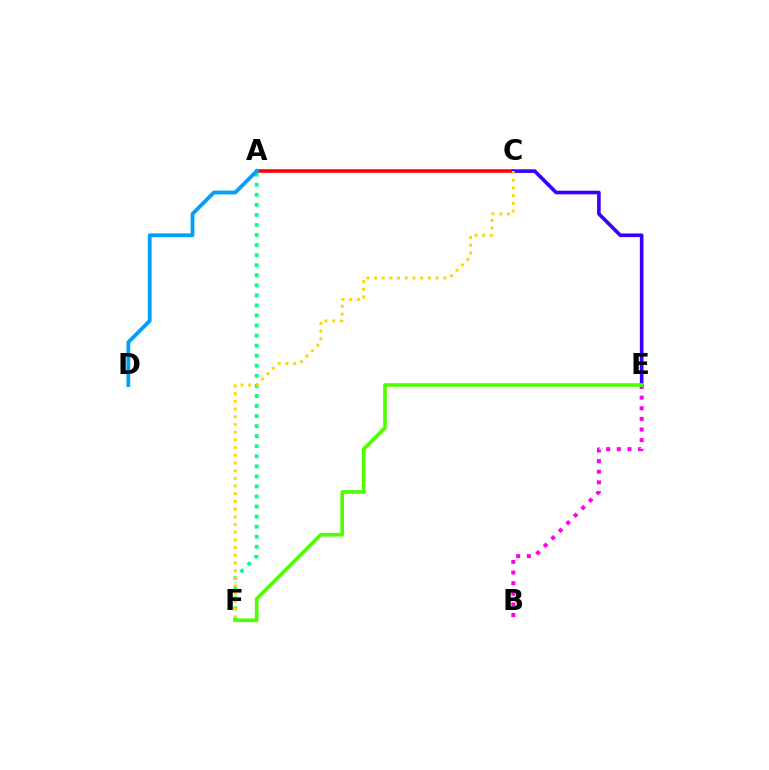{('A', 'C'): [{'color': '#ff0000', 'line_style': 'solid', 'thickness': 2.55}], ('A', 'F'): [{'color': '#00ff86', 'line_style': 'dotted', 'thickness': 2.73}], ('B', 'E'): [{'color': '#ff00ed', 'line_style': 'dotted', 'thickness': 2.89}], ('C', 'E'): [{'color': '#3700ff', 'line_style': 'solid', 'thickness': 2.61}], ('C', 'F'): [{'color': '#ffd500', 'line_style': 'dotted', 'thickness': 2.09}], ('E', 'F'): [{'color': '#4fff00', 'line_style': 'solid', 'thickness': 2.63}], ('A', 'D'): [{'color': '#009eff', 'line_style': 'solid', 'thickness': 2.73}]}